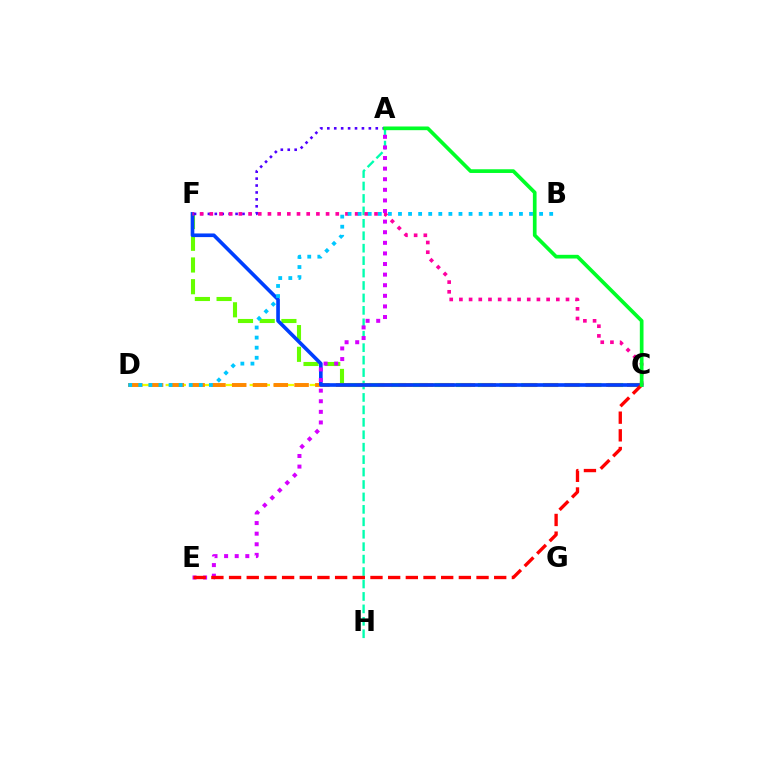{('C', 'F'): [{'color': '#66ff00', 'line_style': 'dashed', 'thickness': 2.95}, {'color': '#003fff', 'line_style': 'solid', 'thickness': 2.62}, {'color': '#ff00a0', 'line_style': 'dotted', 'thickness': 2.63}], ('C', 'D'): [{'color': '#eeff00', 'line_style': 'dashed', 'thickness': 1.63}, {'color': '#ff8800', 'line_style': 'dashed', 'thickness': 2.82}], ('A', 'H'): [{'color': '#00ffaf', 'line_style': 'dashed', 'thickness': 1.69}], ('A', 'F'): [{'color': '#4f00ff', 'line_style': 'dotted', 'thickness': 1.88}], ('A', 'E'): [{'color': '#d600ff', 'line_style': 'dotted', 'thickness': 2.88}], ('B', 'D'): [{'color': '#00c7ff', 'line_style': 'dotted', 'thickness': 2.74}], ('C', 'E'): [{'color': '#ff0000', 'line_style': 'dashed', 'thickness': 2.4}], ('A', 'C'): [{'color': '#00ff27', 'line_style': 'solid', 'thickness': 2.66}]}